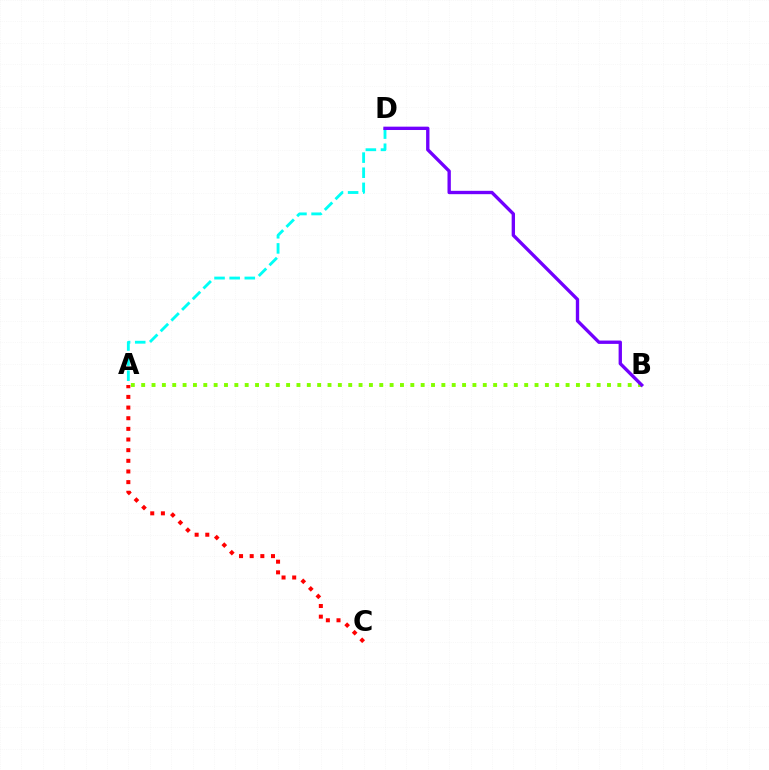{('A', 'B'): [{'color': '#84ff00', 'line_style': 'dotted', 'thickness': 2.81}], ('A', 'D'): [{'color': '#00fff6', 'line_style': 'dashed', 'thickness': 2.06}], ('B', 'D'): [{'color': '#7200ff', 'line_style': 'solid', 'thickness': 2.41}], ('A', 'C'): [{'color': '#ff0000', 'line_style': 'dotted', 'thickness': 2.89}]}